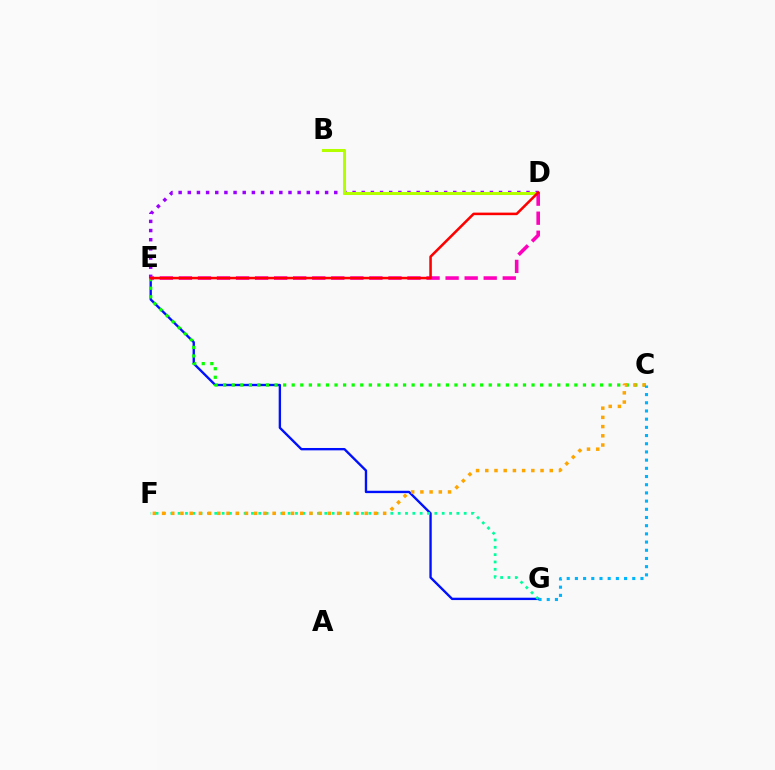{('E', 'G'): [{'color': '#0010ff', 'line_style': 'solid', 'thickness': 1.7}], ('D', 'E'): [{'color': '#9b00ff', 'line_style': 'dotted', 'thickness': 2.49}, {'color': '#ff00bd', 'line_style': 'dashed', 'thickness': 2.59}, {'color': '#ff0000', 'line_style': 'solid', 'thickness': 1.84}], ('C', 'E'): [{'color': '#08ff00', 'line_style': 'dotted', 'thickness': 2.33}], ('B', 'D'): [{'color': '#b3ff00', 'line_style': 'solid', 'thickness': 2.2}], ('F', 'G'): [{'color': '#00ff9d', 'line_style': 'dotted', 'thickness': 1.99}], ('C', 'F'): [{'color': '#ffa500', 'line_style': 'dotted', 'thickness': 2.5}], ('C', 'G'): [{'color': '#00b5ff', 'line_style': 'dotted', 'thickness': 2.23}]}